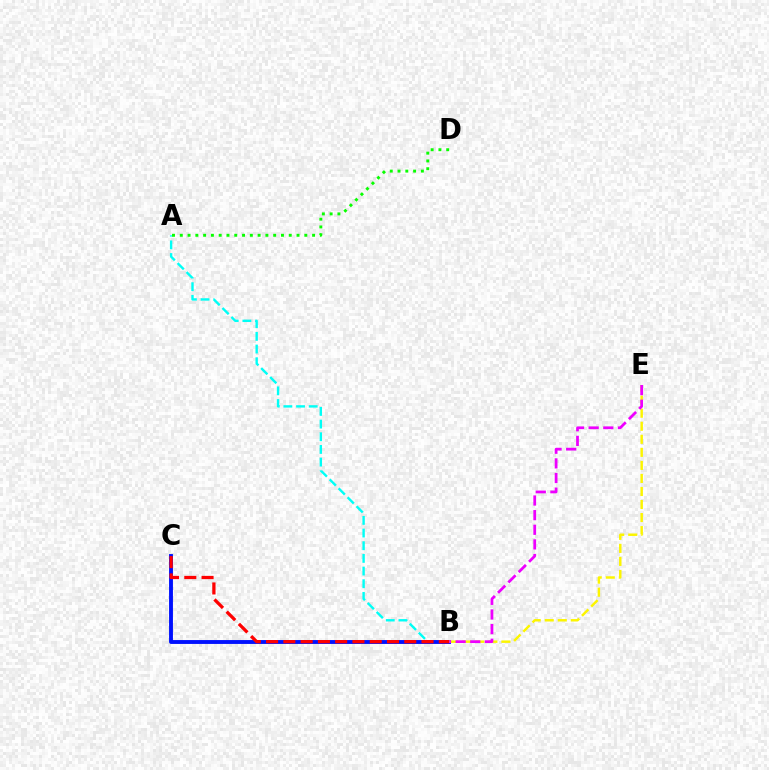{('A', 'B'): [{'color': '#00fff6', 'line_style': 'dashed', 'thickness': 1.72}], ('B', 'C'): [{'color': '#0010ff', 'line_style': 'solid', 'thickness': 2.79}, {'color': '#ff0000', 'line_style': 'dashed', 'thickness': 2.35}], ('A', 'D'): [{'color': '#08ff00', 'line_style': 'dotted', 'thickness': 2.11}], ('B', 'E'): [{'color': '#fcf500', 'line_style': 'dashed', 'thickness': 1.77}, {'color': '#ee00ff', 'line_style': 'dashed', 'thickness': 1.99}]}